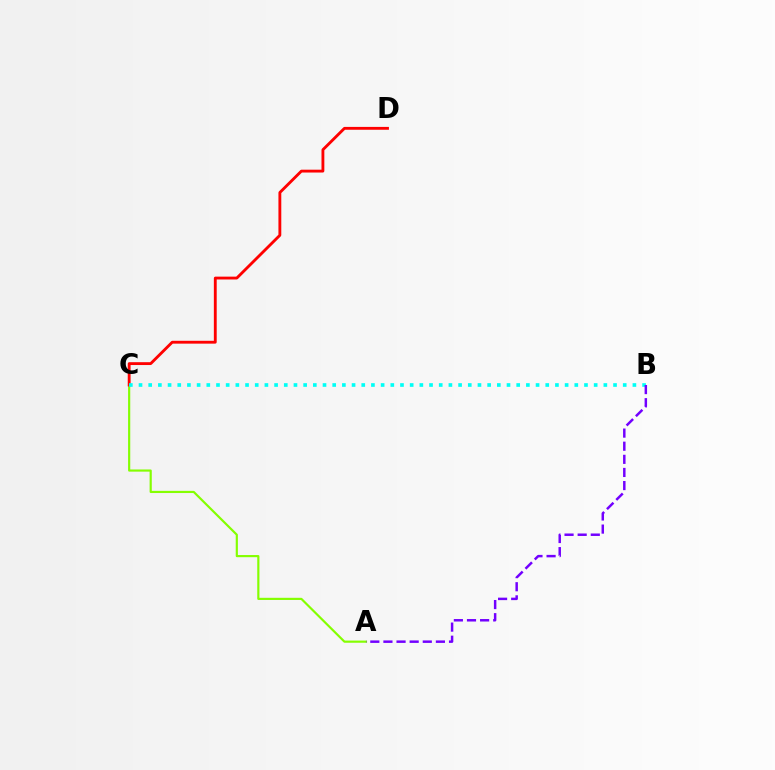{('A', 'C'): [{'color': '#84ff00', 'line_style': 'solid', 'thickness': 1.56}], ('C', 'D'): [{'color': '#ff0000', 'line_style': 'solid', 'thickness': 2.05}], ('B', 'C'): [{'color': '#00fff6', 'line_style': 'dotted', 'thickness': 2.63}], ('A', 'B'): [{'color': '#7200ff', 'line_style': 'dashed', 'thickness': 1.78}]}